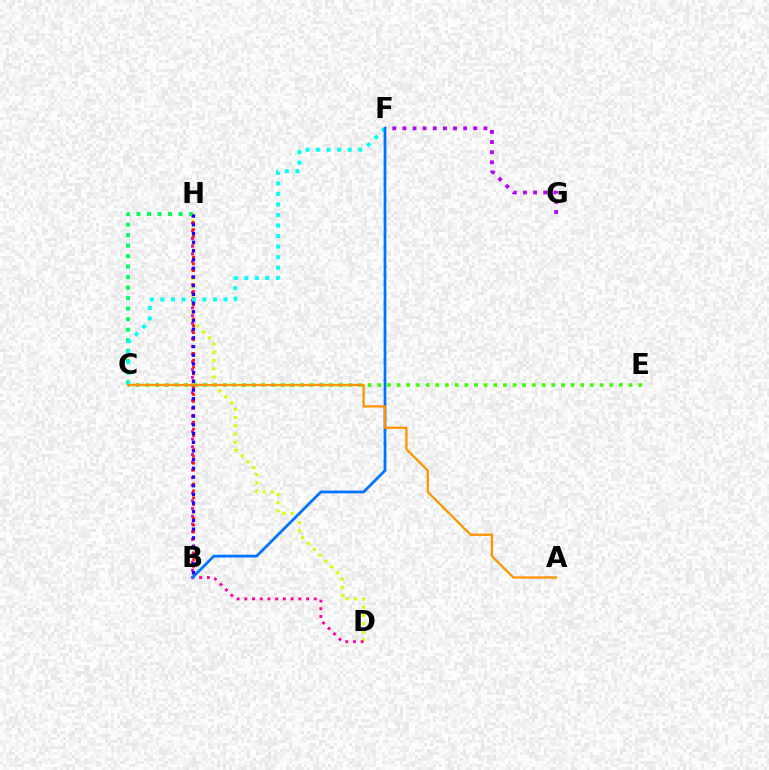{('D', 'H'): [{'color': '#d1ff00', 'line_style': 'dotted', 'thickness': 2.24}, {'color': '#ff00ac', 'line_style': 'dotted', 'thickness': 2.1}], ('B', 'H'): [{'color': '#ff0000', 'line_style': 'dotted', 'thickness': 1.87}, {'color': '#2500ff', 'line_style': 'dotted', 'thickness': 2.36}], ('F', 'G'): [{'color': '#b900ff', 'line_style': 'dotted', 'thickness': 2.75}], ('C', 'H'): [{'color': '#00ff5c', 'line_style': 'dotted', 'thickness': 2.86}], ('C', 'E'): [{'color': '#3dff00', 'line_style': 'dotted', 'thickness': 2.63}], ('C', 'F'): [{'color': '#00fff6', 'line_style': 'dotted', 'thickness': 2.86}], ('B', 'F'): [{'color': '#0074ff', 'line_style': 'solid', 'thickness': 1.98}], ('A', 'C'): [{'color': '#ff9400', 'line_style': 'solid', 'thickness': 1.65}]}